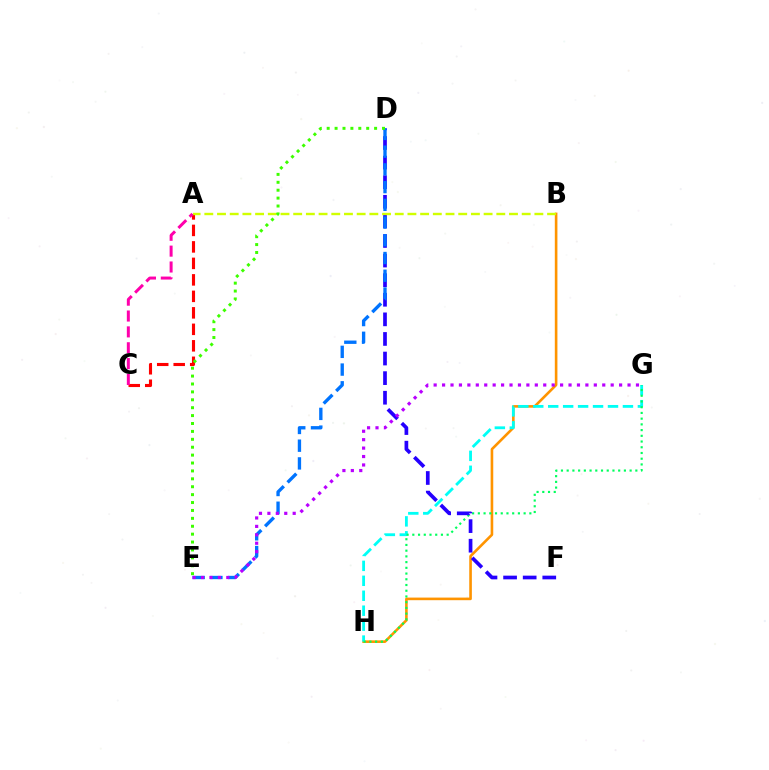{('B', 'H'): [{'color': '#ff9400', 'line_style': 'solid', 'thickness': 1.88}], ('G', 'H'): [{'color': '#00fff6', 'line_style': 'dashed', 'thickness': 2.03}, {'color': '#00ff5c', 'line_style': 'dotted', 'thickness': 1.55}], ('A', 'C'): [{'color': '#ff0000', 'line_style': 'dashed', 'thickness': 2.24}, {'color': '#ff00ac', 'line_style': 'dashed', 'thickness': 2.15}], ('D', 'F'): [{'color': '#2500ff', 'line_style': 'dashed', 'thickness': 2.66}], ('A', 'B'): [{'color': '#d1ff00', 'line_style': 'dashed', 'thickness': 1.72}], ('D', 'E'): [{'color': '#0074ff', 'line_style': 'dashed', 'thickness': 2.41}, {'color': '#3dff00', 'line_style': 'dotted', 'thickness': 2.15}], ('E', 'G'): [{'color': '#b900ff', 'line_style': 'dotted', 'thickness': 2.29}]}